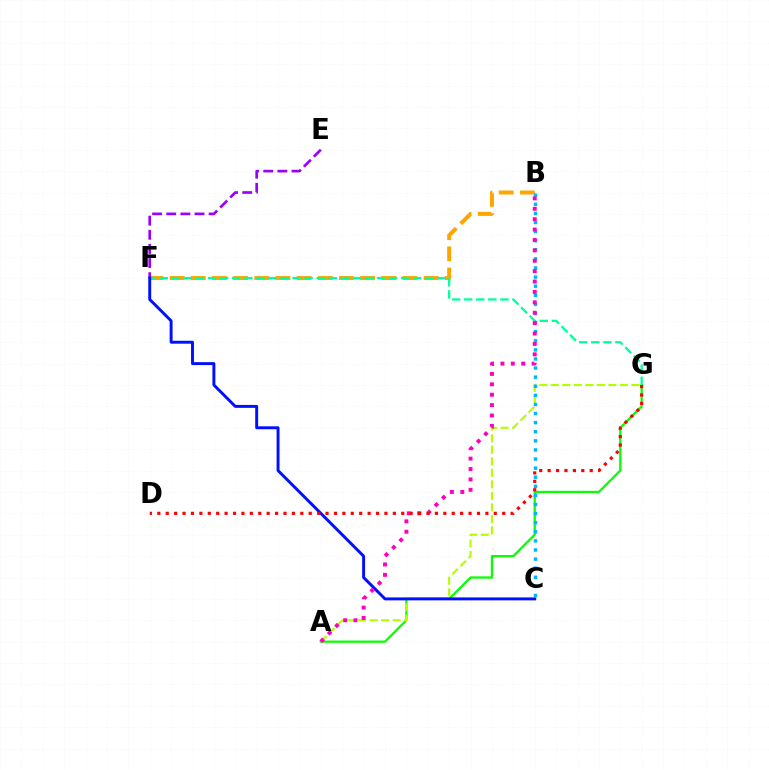{('B', 'F'): [{'color': '#ffa500', 'line_style': 'dashed', 'thickness': 2.87}], ('A', 'G'): [{'color': '#08ff00', 'line_style': 'solid', 'thickness': 1.63}, {'color': '#b3ff00', 'line_style': 'dashed', 'thickness': 1.56}], ('E', 'F'): [{'color': '#9b00ff', 'line_style': 'dashed', 'thickness': 1.92}], ('F', 'G'): [{'color': '#00ff9d', 'line_style': 'dashed', 'thickness': 1.64}], ('C', 'F'): [{'color': '#0010ff', 'line_style': 'solid', 'thickness': 2.11}], ('B', 'C'): [{'color': '#00b5ff', 'line_style': 'dotted', 'thickness': 2.47}], ('A', 'B'): [{'color': '#ff00bd', 'line_style': 'dotted', 'thickness': 2.82}], ('D', 'G'): [{'color': '#ff0000', 'line_style': 'dotted', 'thickness': 2.29}]}